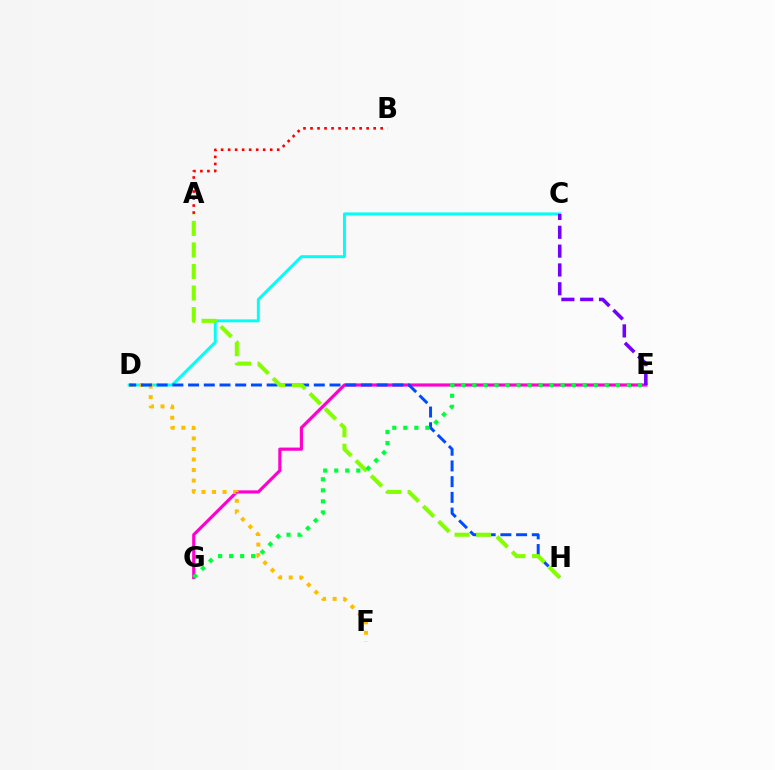{('E', 'G'): [{'color': '#ff00cf', 'line_style': 'solid', 'thickness': 2.28}, {'color': '#00ff39', 'line_style': 'dotted', 'thickness': 3.0}], ('C', 'D'): [{'color': '#00fff6', 'line_style': 'solid', 'thickness': 2.11}], ('C', 'E'): [{'color': '#7200ff', 'line_style': 'dashed', 'thickness': 2.56}], ('D', 'F'): [{'color': '#ffbd00', 'line_style': 'dotted', 'thickness': 2.87}], ('D', 'H'): [{'color': '#004bff', 'line_style': 'dashed', 'thickness': 2.13}], ('A', 'H'): [{'color': '#84ff00', 'line_style': 'dashed', 'thickness': 2.93}], ('A', 'B'): [{'color': '#ff0000', 'line_style': 'dotted', 'thickness': 1.91}]}